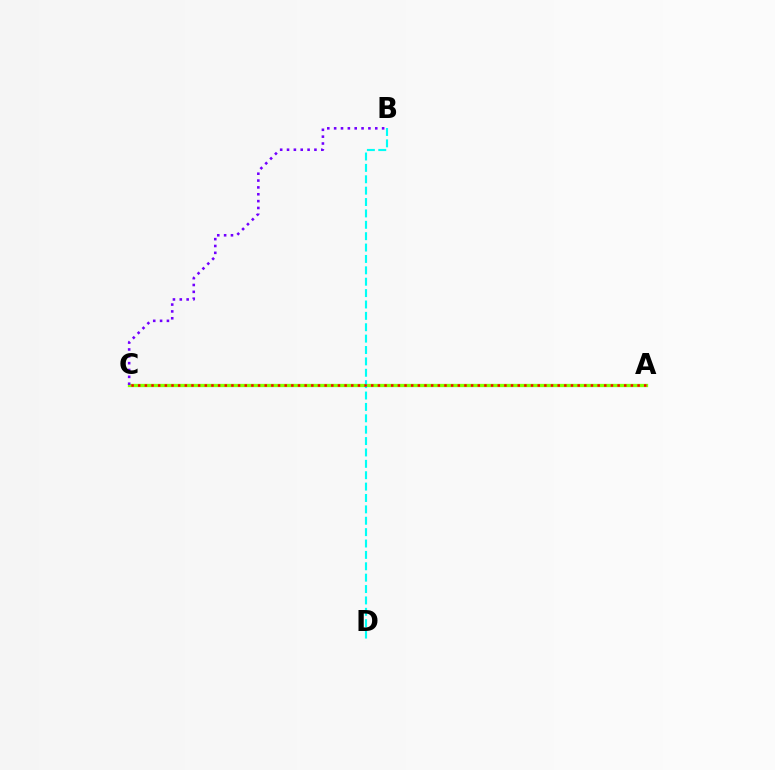{('A', 'C'): [{'color': '#84ff00', 'line_style': 'solid', 'thickness': 2.37}, {'color': '#ff0000', 'line_style': 'dotted', 'thickness': 1.81}], ('B', 'D'): [{'color': '#00fff6', 'line_style': 'dashed', 'thickness': 1.55}], ('B', 'C'): [{'color': '#7200ff', 'line_style': 'dotted', 'thickness': 1.86}]}